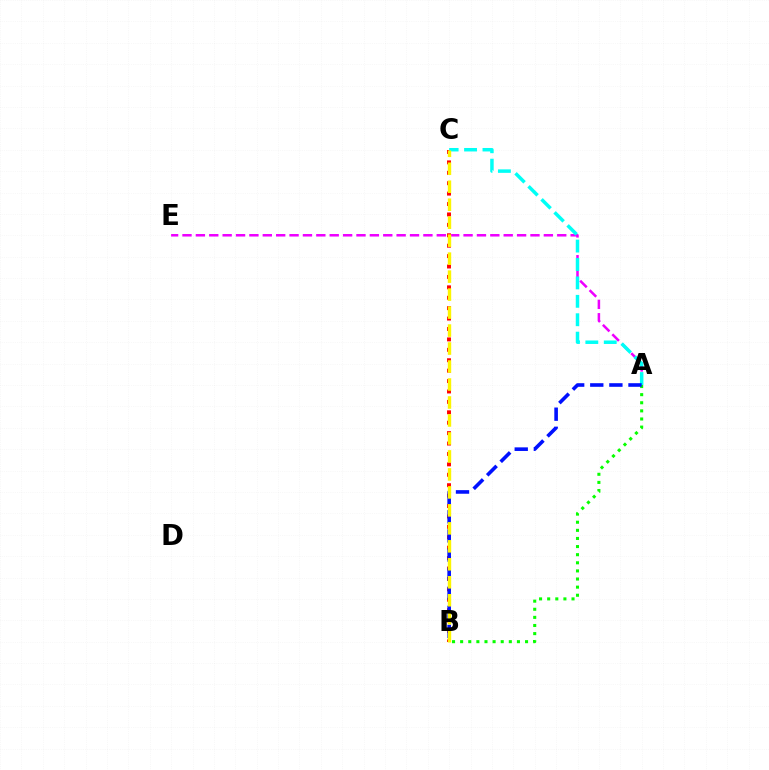{('A', 'E'): [{'color': '#ee00ff', 'line_style': 'dashed', 'thickness': 1.82}], ('B', 'C'): [{'color': '#ff0000', 'line_style': 'dotted', 'thickness': 2.83}, {'color': '#fcf500', 'line_style': 'dashed', 'thickness': 2.44}], ('A', 'C'): [{'color': '#00fff6', 'line_style': 'dashed', 'thickness': 2.5}], ('A', 'B'): [{'color': '#08ff00', 'line_style': 'dotted', 'thickness': 2.2}, {'color': '#0010ff', 'line_style': 'dashed', 'thickness': 2.6}]}